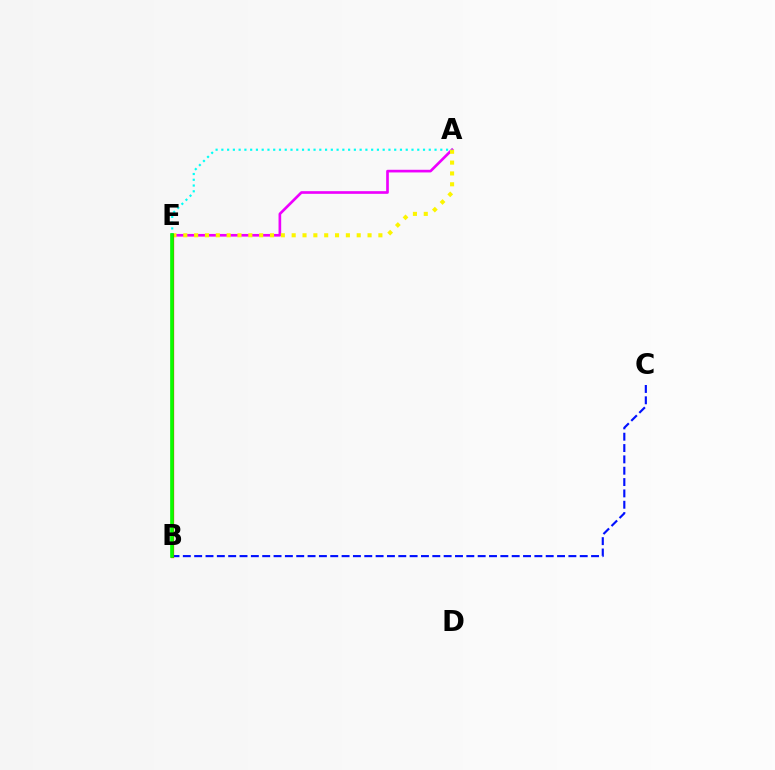{('A', 'E'): [{'color': '#ee00ff', 'line_style': 'solid', 'thickness': 1.92}, {'color': '#fcf500', 'line_style': 'dotted', 'thickness': 2.94}, {'color': '#00fff6', 'line_style': 'dotted', 'thickness': 1.57}], ('B', 'C'): [{'color': '#0010ff', 'line_style': 'dashed', 'thickness': 1.54}], ('B', 'E'): [{'color': '#ff0000', 'line_style': 'solid', 'thickness': 2.33}, {'color': '#08ff00', 'line_style': 'solid', 'thickness': 2.62}]}